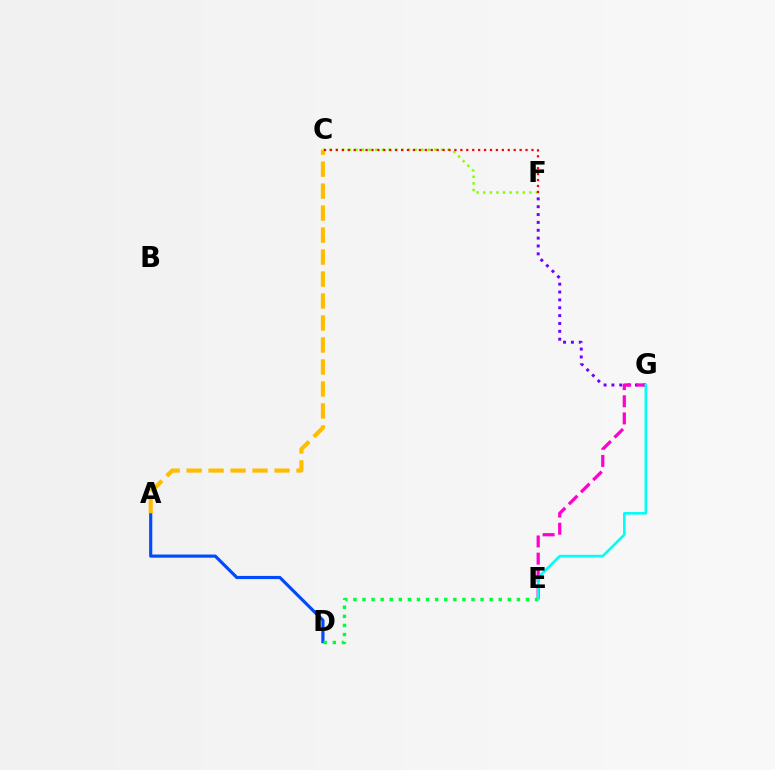{('A', 'D'): [{'color': '#004bff', 'line_style': 'solid', 'thickness': 2.28}], ('F', 'G'): [{'color': '#7200ff', 'line_style': 'dotted', 'thickness': 2.14}], ('E', 'G'): [{'color': '#ff00cf', 'line_style': 'dashed', 'thickness': 2.33}, {'color': '#00fff6', 'line_style': 'solid', 'thickness': 1.88}], ('A', 'C'): [{'color': '#ffbd00', 'line_style': 'dashed', 'thickness': 2.99}], ('C', 'F'): [{'color': '#84ff00', 'line_style': 'dotted', 'thickness': 1.79}, {'color': '#ff0000', 'line_style': 'dotted', 'thickness': 1.61}], ('D', 'E'): [{'color': '#00ff39', 'line_style': 'dotted', 'thickness': 2.47}]}